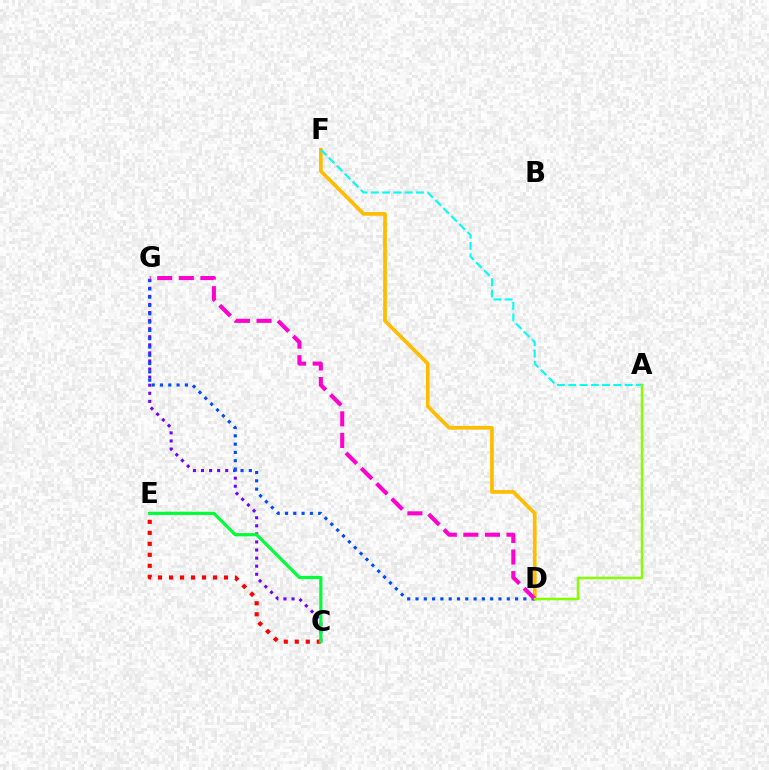{('C', 'G'): [{'color': '#7200ff', 'line_style': 'dotted', 'thickness': 2.19}], ('D', 'F'): [{'color': '#ffbd00', 'line_style': 'solid', 'thickness': 2.67}], ('D', 'G'): [{'color': '#004bff', 'line_style': 'dotted', 'thickness': 2.25}, {'color': '#ff00cf', 'line_style': 'dashed', 'thickness': 2.93}], ('C', 'E'): [{'color': '#ff0000', 'line_style': 'dotted', 'thickness': 2.99}, {'color': '#00ff39', 'line_style': 'solid', 'thickness': 2.31}], ('A', 'F'): [{'color': '#00fff6', 'line_style': 'dashed', 'thickness': 1.53}], ('A', 'D'): [{'color': '#84ff00', 'line_style': 'solid', 'thickness': 1.8}]}